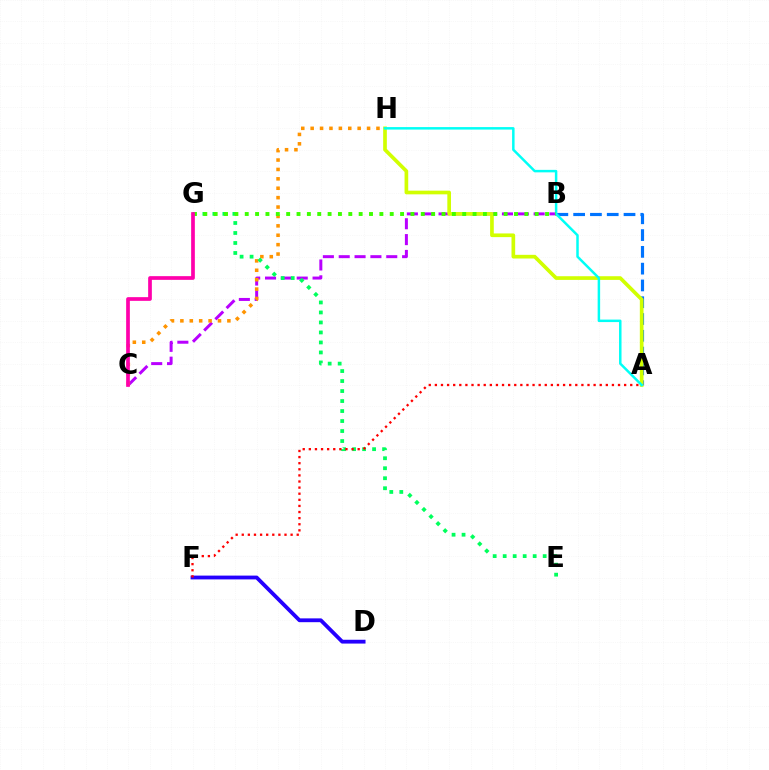{('B', 'C'): [{'color': '#b900ff', 'line_style': 'dashed', 'thickness': 2.15}], ('D', 'F'): [{'color': '#2500ff', 'line_style': 'solid', 'thickness': 2.74}], ('C', 'H'): [{'color': '#ff9400', 'line_style': 'dotted', 'thickness': 2.55}], ('E', 'G'): [{'color': '#00ff5c', 'line_style': 'dotted', 'thickness': 2.72}], ('A', 'F'): [{'color': '#ff0000', 'line_style': 'dotted', 'thickness': 1.66}], ('A', 'B'): [{'color': '#0074ff', 'line_style': 'dashed', 'thickness': 2.28}], ('A', 'H'): [{'color': '#d1ff00', 'line_style': 'solid', 'thickness': 2.65}, {'color': '#00fff6', 'line_style': 'solid', 'thickness': 1.79}], ('B', 'G'): [{'color': '#3dff00', 'line_style': 'dotted', 'thickness': 2.81}], ('C', 'G'): [{'color': '#ff00ac', 'line_style': 'solid', 'thickness': 2.66}]}